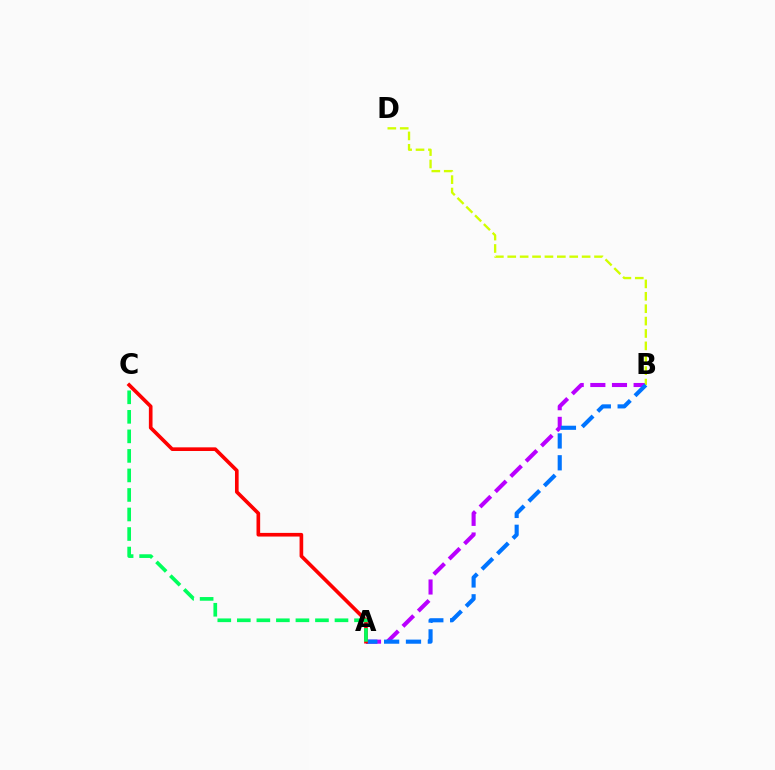{('A', 'B'): [{'color': '#b900ff', 'line_style': 'dashed', 'thickness': 2.94}, {'color': '#0074ff', 'line_style': 'dashed', 'thickness': 2.97}], ('B', 'D'): [{'color': '#d1ff00', 'line_style': 'dashed', 'thickness': 1.68}], ('A', 'C'): [{'color': '#ff0000', 'line_style': 'solid', 'thickness': 2.63}, {'color': '#00ff5c', 'line_style': 'dashed', 'thickness': 2.65}]}